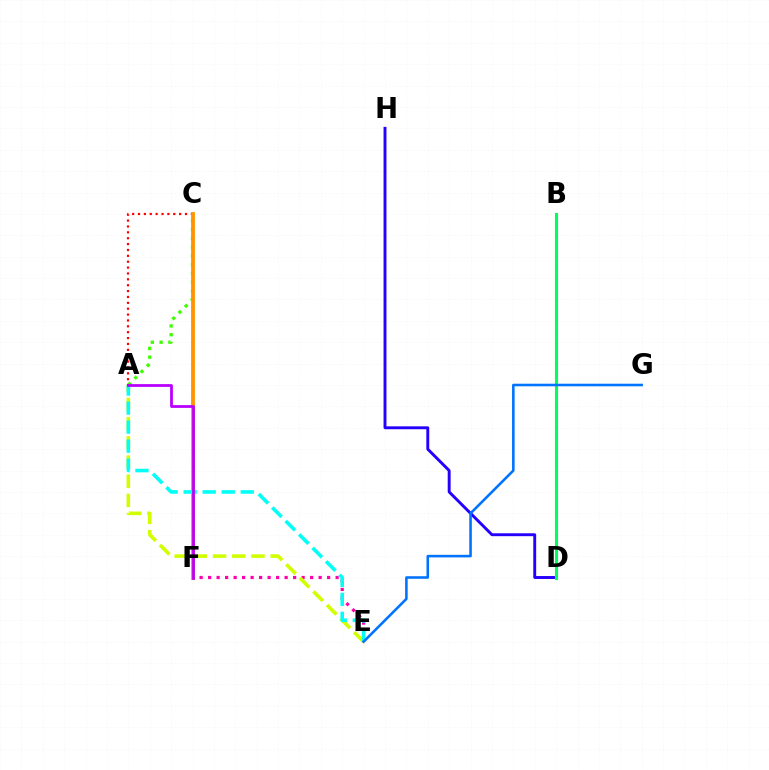{('D', 'H'): [{'color': '#2500ff', 'line_style': 'solid', 'thickness': 2.1}], ('E', 'F'): [{'color': '#ff00ac', 'line_style': 'dotted', 'thickness': 2.31}], ('A', 'C'): [{'color': '#3dff00', 'line_style': 'dotted', 'thickness': 2.38}, {'color': '#ff0000', 'line_style': 'dotted', 'thickness': 1.6}], ('C', 'F'): [{'color': '#ff9400', 'line_style': 'solid', 'thickness': 2.75}], ('A', 'E'): [{'color': '#d1ff00', 'line_style': 'dashed', 'thickness': 2.61}, {'color': '#00fff6', 'line_style': 'dashed', 'thickness': 2.58}], ('B', 'D'): [{'color': '#00ff5c', 'line_style': 'solid', 'thickness': 2.24}], ('A', 'F'): [{'color': '#b900ff', 'line_style': 'solid', 'thickness': 2.0}], ('E', 'G'): [{'color': '#0074ff', 'line_style': 'solid', 'thickness': 1.86}]}